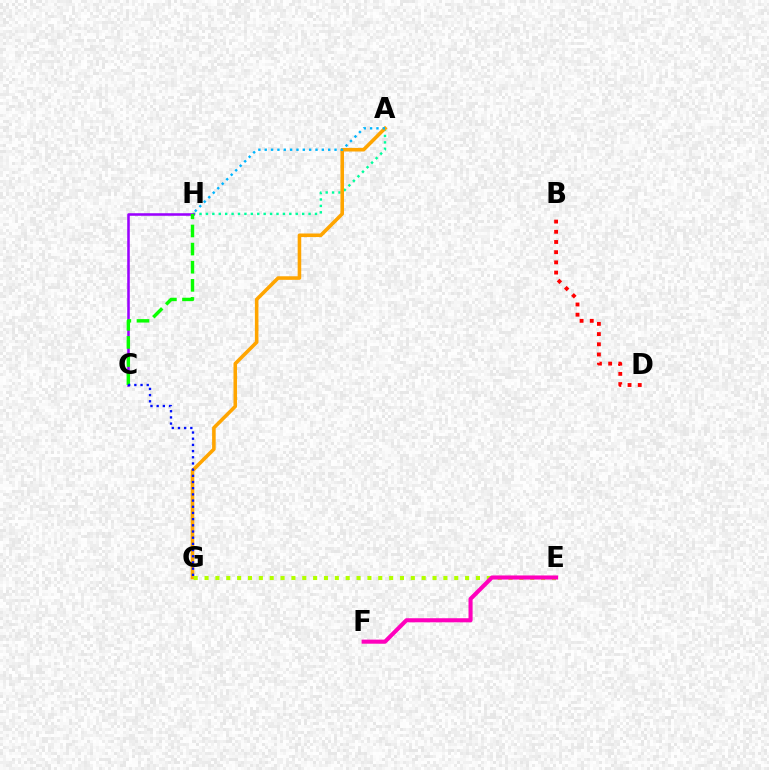{('B', 'D'): [{'color': '#ff0000', 'line_style': 'dotted', 'thickness': 2.77}], ('A', 'H'): [{'color': '#00ff9d', 'line_style': 'dotted', 'thickness': 1.74}, {'color': '#00b5ff', 'line_style': 'dotted', 'thickness': 1.72}], ('A', 'G'): [{'color': '#ffa500', 'line_style': 'solid', 'thickness': 2.57}], ('E', 'G'): [{'color': '#b3ff00', 'line_style': 'dotted', 'thickness': 2.95}], ('C', 'H'): [{'color': '#9b00ff', 'line_style': 'solid', 'thickness': 1.84}, {'color': '#08ff00', 'line_style': 'dashed', 'thickness': 2.46}], ('C', 'G'): [{'color': '#0010ff', 'line_style': 'dotted', 'thickness': 1.68}], ('E', 'F'): [{'color': '#ff00bd', 'line_style': 'solid', 'thickness': 2.94}]}